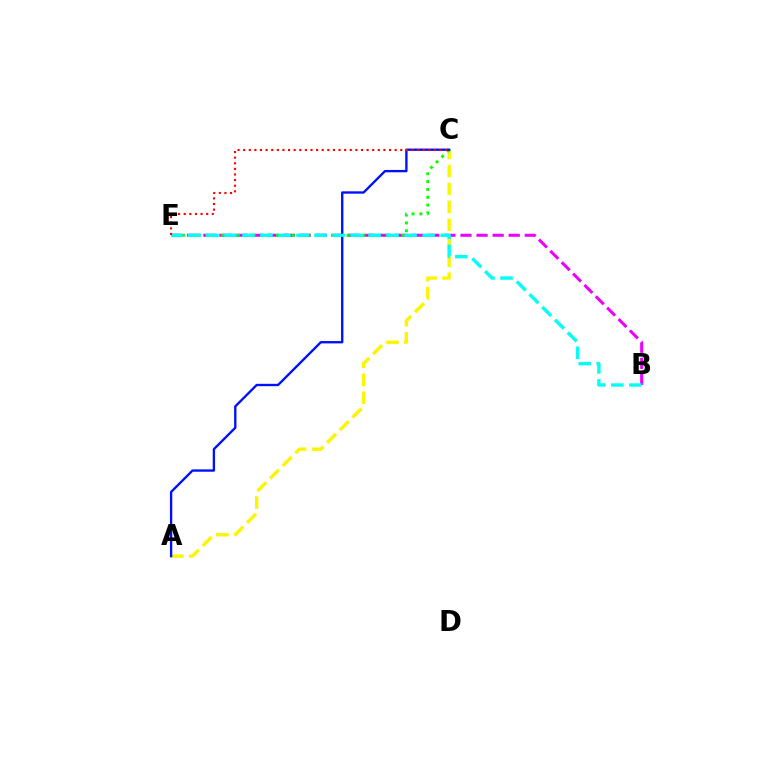{('A', 'C'): [{'color': '#fcf500', 'line_style': 'dashed', 'thickness': 2.44}, {'color': '#0010ff', 'line_style': 'solid', 'thickness': 1.69}], ('B', 'E'): [{'color': '#ee00ff', 'line_style': 'dashed', 'thickness': 2.18}, {'color': '#00fff6', 'line_style': 'dashed', 'thickness': 2.45}], ('C', 'E'): [{'color': '#08ff00', 'line_style': 'dotted', 'thickness': 2.13}, {'color': '#ff0000', 'line_style': 'dotted', 'thickness': 1.52}]}